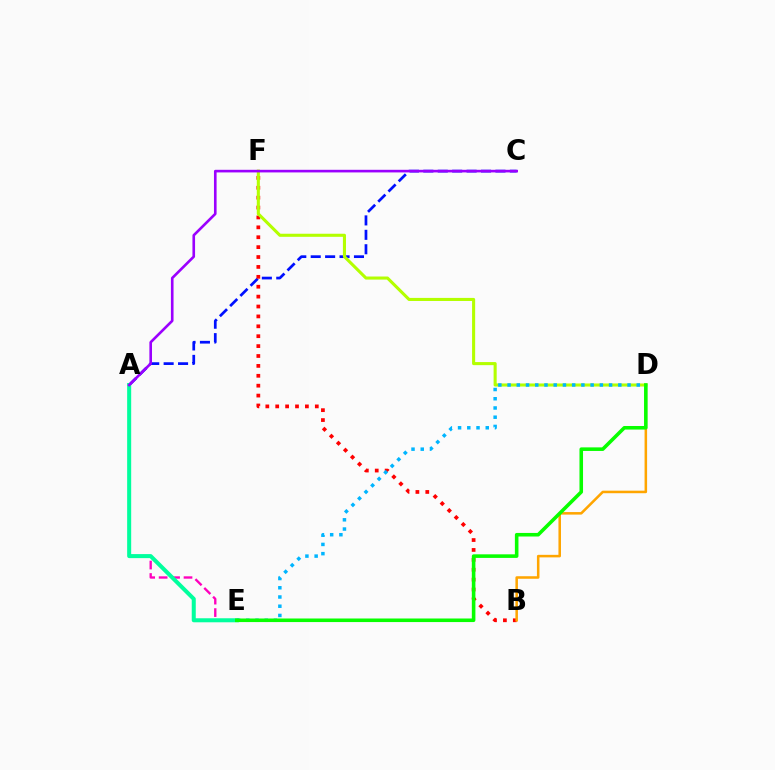{('A', 'E'): [{'color': '#ff00bd', 'line_style': 'dashed', 'thickness': 1.69}, {'color': '#00ff9d', 'line_style': 'solid', 'thickness': 2.9}], ('A', 'C'): [{'color': '#0010ff', 'line_style': 'dashed', 'thickness': 1.96}, {'color': '#9b00ff', 'line_style': 'solid', 'thickness': 1.89}], ('B', 'F'): [{'color': '#ff0000', 'line_style': 'dotted', 'thickness': 2.69}], ('D', 'F'): [{'color': '#b3ff00', 'line_style': 'solid', 'thickness': 2.22}], ('B', 'D'): [{'color': '#ffa500', 'line_style': 'solid', 'thickness': 1.83}], ('D', 'E'): [{'color': '#00b5ff', 'line_style': 'dotted', 'thickness': 2.51}, {'color': '#08ff00', 'line_style': 'solid', 'thickness': 2.57}]}